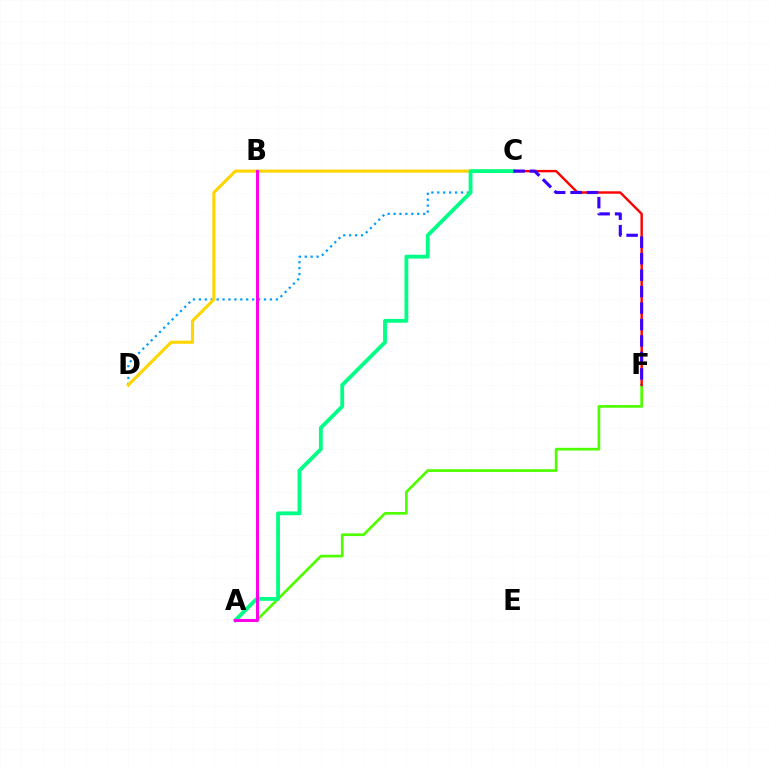{('A', 'F'): [{'color': '#4fff00', 'line_style': 'solid', 'thickness': 1.95}], ('C', 'D'): [{'color': '#009eff', 'line_style': 'dotted', 'thickness': 1.61}, {'color': '#ffd500', 'line_style': 'solid', 'thickness': 2.23}], ('C', 'F'): [{'color': '#ff0000', 'line_style': 'solid', 'thickness': 1.74}, {'color': '#3700ff', 'line_style': 'dashed', 'thickness': 2.24}], ('A', 'C'): [{'color': '#00ff86', 'line_style': 'solid', 'thickness': 2.76}], ('A', 'B'): [{'color': '#ff00ed', 'line_style': 'solid', 'thickness': 2.18}]}